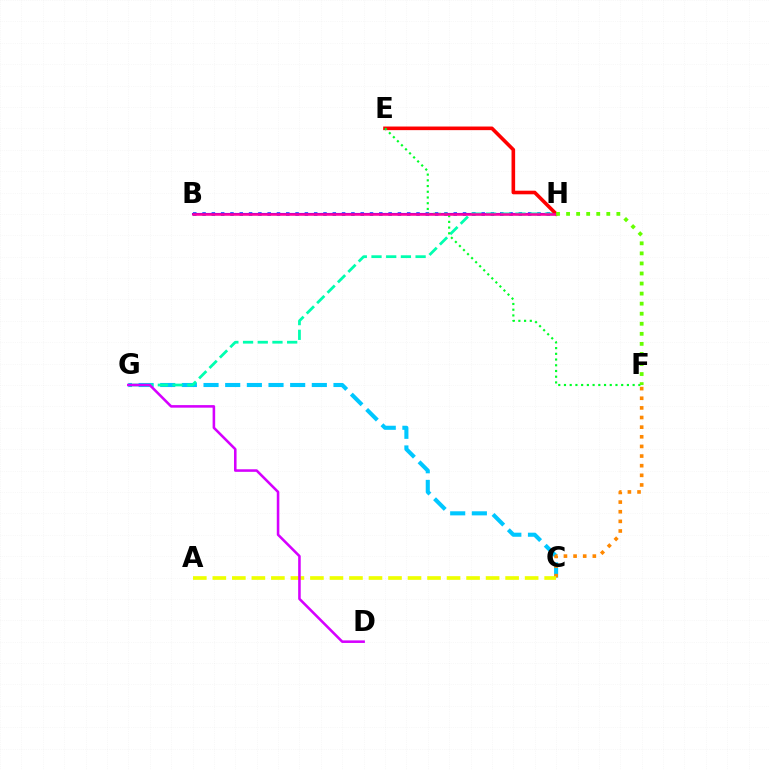{('B', 'H'): [{'color': '#003fff', 'line_style': 'dotted', 'thickness': 2.53}, {'color': '#4f00ff', 'line_style': 'solid', 'thickness': 1.52}, {'color': '#ff00a0', 'line_style': 'solid', 'thickness': 1.81}], ('C', 'G'): [{'color': '#00c7ff', 'line_style': 'dashed', 'thickness': 2.94}], ('G', 'H'): [{'color': '#00ffaf', 'line_style': 'dashed', 'thickness': 2.0}], ('C', 'F'): [{'color': '#ff8800', 'line_style': 'dotted', 'thickness': 2.62}], ('A', 'C'): [{'color': '#eeff00', 'line_style': 'dashed', 'thickness': 2.65}], ('E', 'H'): [{'color': '#ff0000', 'line_style': 'solid', 'thickness': 2.6}], ('D', 'G'): [{'color': '#d600ff', 'line_style': 'solid', 'thickness': 1.85}], ('E', 'F'): [{'color': '#00ff27', 'line_style': 'dotted', 'thickness': 1.55}], ('F', 'H'): [{'color': '#66ff00', 'line_style': 'dotted', 'thickness': 2.73}]}